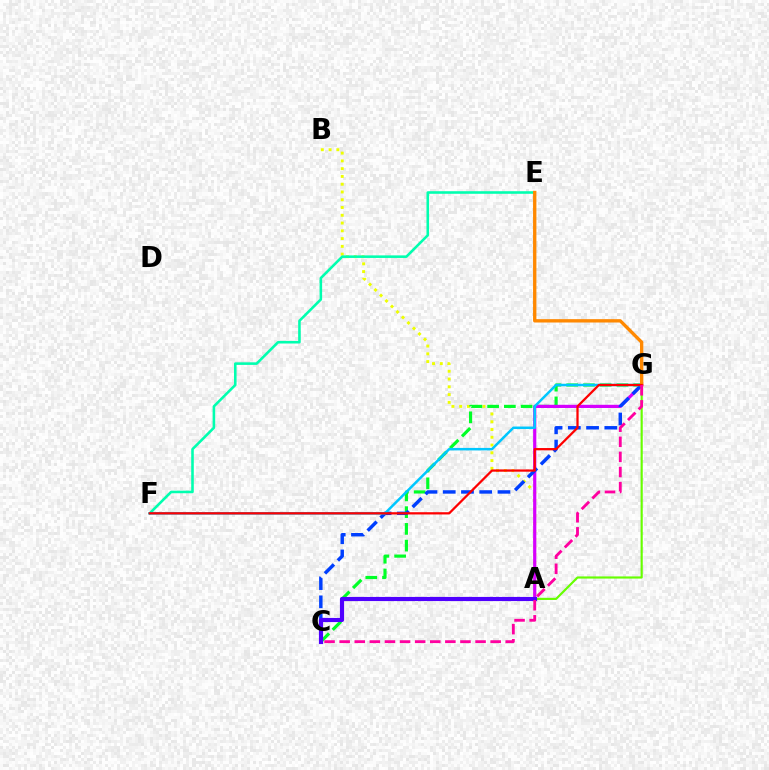{('A', 'B'): [{'color': '#eeff00', 'line_style': 'dotted', 'thickness': 2.11}], ('C', 'G'): [{'color': '#00ff27', 'line_style': 'dashed', 'thickness': 2.27}, {'color': '#003fff', 'line_style': 'dashed', 'thickness': 2.48}, {'color': '#ff00a0', 'line_style': 'dashed', 'thickness': 2.05}], ('A', 'G'): [{'color': '#d600ff', 'line_style': 'solid', 'thickness': 2.3}, {'color': '#66ff00', 'line_style': 'solid', 'thickness': 1.55}], ('E', 'F'): [{'color': '#00ffaf', 'line_style': 'solid', 'thickness': 1.86}], ('A', 'C'): [{'color': '#4f00ff', 'line_style': 'solid', 'thickness': 2.99}], ('F', 'G'): [{'color': '#00c7ff', 'line_style': 'solid', 'thickness': 1.8}, {'color': '#ff0000', 'line_style': 'solid', 'thickness': 1.62}], ('E', 'G'): [{'color': '#ff8800', 'line_style': 'solid', 'thickness': 2.41}]}